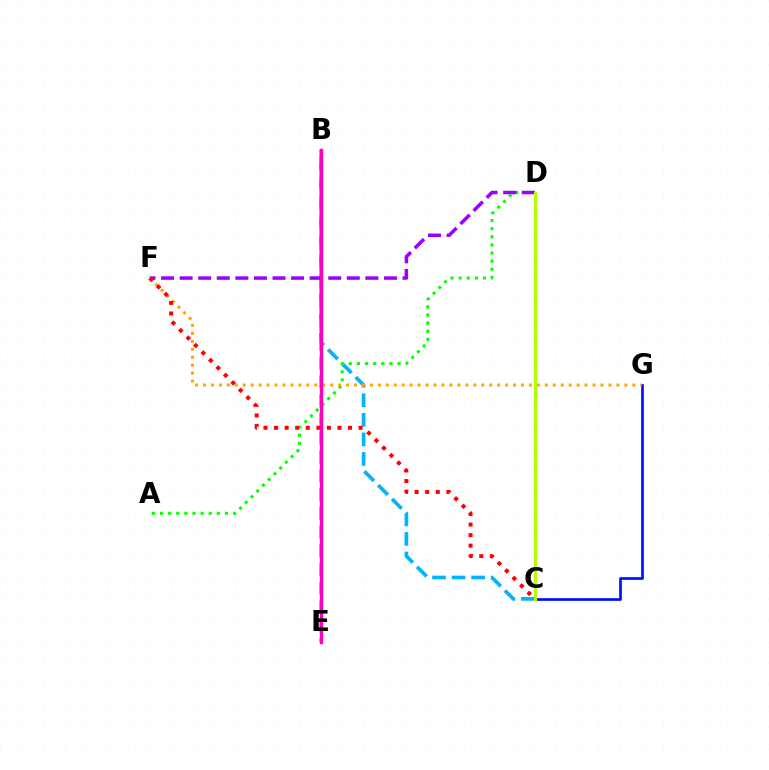{('B', 'C'): [{'color': '#00b5ff', 'line_style': 'dashed', 'thickness': 2.66}], ('A', 'D'): [{'color': '#08ff00', 'line_style': 'dotted', 'thickness': 2.2}], ('B', 'E'): [{'color': '#00ff9d', 'line_style': 'dashed', 'thickness': 2.55}, {'color': '#ff00bd', 'line_style': 'solid', 'thickness': 2.43}], ('D', 'F'): [{'color': '#9b00ff', 'line_style': 'dashed', 'thickness': 2.52}], ('C', 'G'): [{'color': '#0010ff', 'line_style': 'solid', 'thickness': 1.94}], ('F', 'G'): [{'color': '#ffa500', 'line_style': 'dotted', 'thickness': 2.16}], ('C', 'F'): [{'color': '#ff0000', 'line_style': 'dotted', 'thickness': 2.87}], ('C', 'D'): [{'color': '#b3ff00', 'line_style': 'solid', 'thickness': 2.21}]}